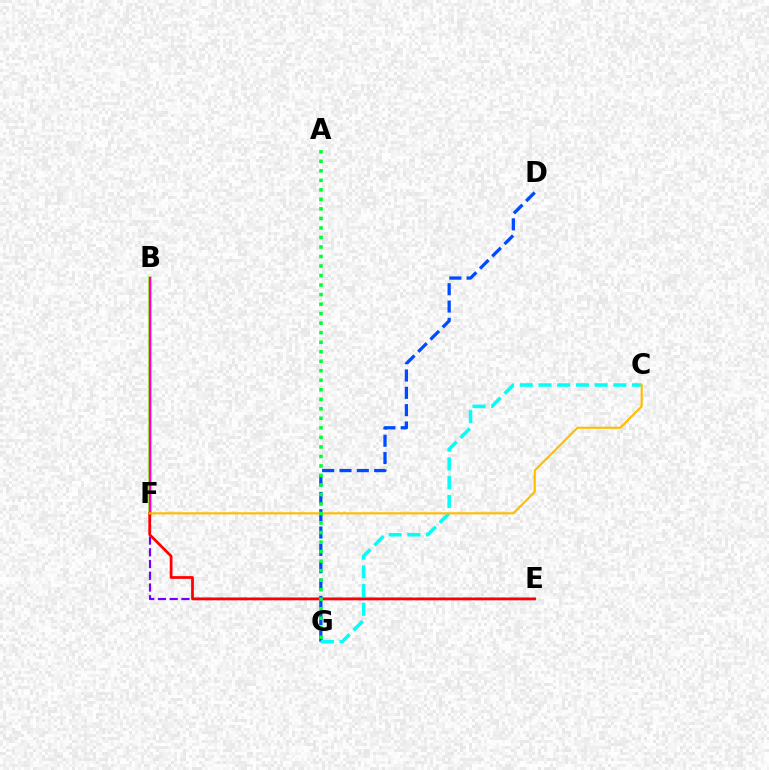{('D', 'G'): [{'color': '#004bff', 'line_style': 'dashed', 'thickness': 2.35}], ('B', 'F'): [{'color': '#84ff00', 'line_style': 'solid', 'thickness': 2.56}, {'color': '#ff00cf', 'line_style': 'solid', 'thickness': 1.64}], ('E', 'F'): [{'color': '#7200ff', 'line_style': 'dashed', 'thickness': 1.59}, {'color': '#ff0000', 'line_style': 'solid', 'thickness': 1.98}], ('C', 'G'): [{'color': '#00fff6', 'line_style': 'dashed', 'thickness': 2.54}], ('C', 'F'): [{'color': '#ffbd00', 'line_style': 'solid', 'thickness': 1.54}], ('A', 'G'): [{'color': '#00ff39', 'line_style': 'dotted', 'thickness': 2.59}]}